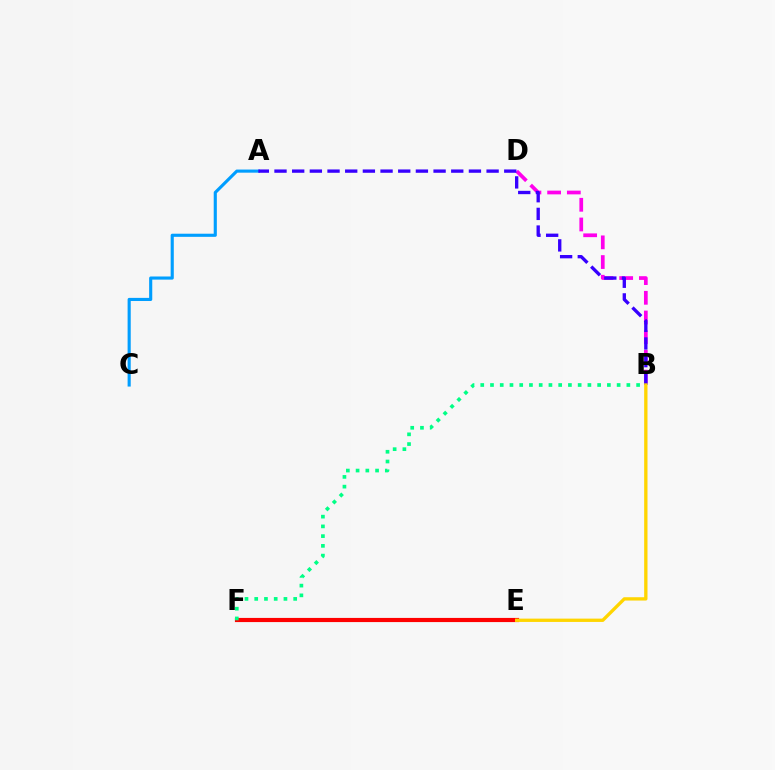{('A', 'C'): [{'color': '#009eff', 'line_style': 'solid', 'thickness': 2.25}], ('B', 'D'): [{'color': '#ff00ed', 'line_style': 'dashed', 'thickness': 2.68}], ('E', 'F'): [{'color': '#4fff00', 'line_style': 'solid', 'thickness': 1.63}, {'color': '#ff0000', 'line_style': 'solid', 'thickness': 2.99}], ('A', 'B'): [{'color': '#3700ff', 'line_style': 'dashed', 'thickness': 2.4}], ('B', 'F'): [{'color': '#00ff86', 'line_style': 'dotted', 'thickness': 2.65}], ('B', 'E'): [{'color': '#ffd500', 'line_style': 'solid', 'thickness': 2.39}]}